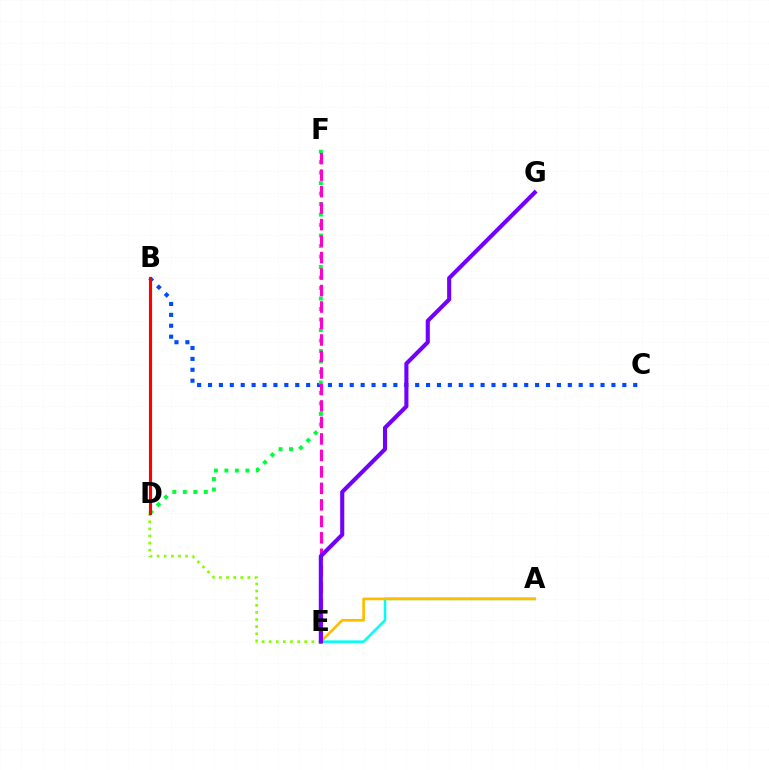{('D', 'E'): [{'color': '#84ff00', 'line_style': 'dotted', 'thickness': 1.93}], ('A', 'E'): [{'color': '#00fff6', 'line_style': 'solid', 'thickness': 1.86}, {'color': '#ffbd00', 'line_style': 'solid', 'thickness': 1.94}], ('B', 'C'): [{'color': '#004bff', 'line_style': 'dotted', 'thickness': 2.96}], ('D', 'F'): [{'color': '#00ff39', 'line_style': 'dotted', 'thickness': 2.85}], ('E', 'F'): [{'color': '#ff00cf', 'line_style': 'dashed', 'thickness': 2.24}], ('B', 'D'): [{'color': '#ff0000', 'line_style': 'solid', 'thickness': 2.24}], ('E', 'G'): [{'color': '#7200ff', 'line_style': 'solid', 'thickness': 2.95}]}